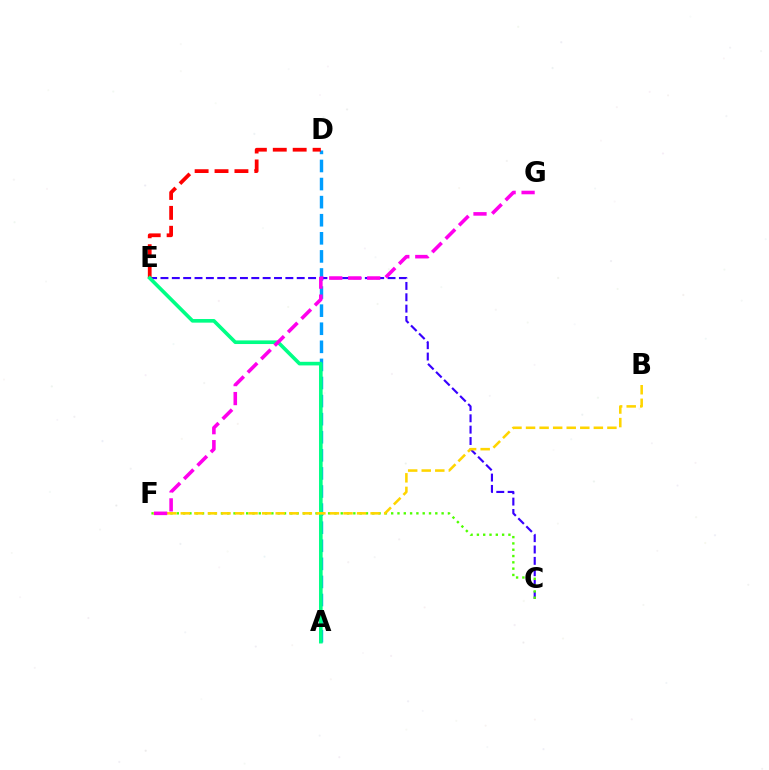{('A', 'D'): [{'color': '#009eff', 'line_style': 'dashed', 'thickness': 2.46}], ('C', 'E'): [{'color': '#3700ff', 'line_style': 'dashed', 'thickness': 1.54}], ('C', 'F'): [{'color': '#4fff00', 'line_style': 'dotted', 'thickness': 1.71}], ('D', 'E'): [{'color': '#ff0000', 'line_style': 'dashed', 'thickness': 2.7}], ('A', 'E'): [{'color': '#00ff86', 'line_style': 'solid', 'thickness': 2.61}], ('B', 'F'): [{'color': '#ffd500', 'line_style': 'dashed', 'thickness': 1.84}], ('F', 'G'): [{'color': '#ff00ed', 'line_style': 'dashed', 'thickness': 2.58}]}